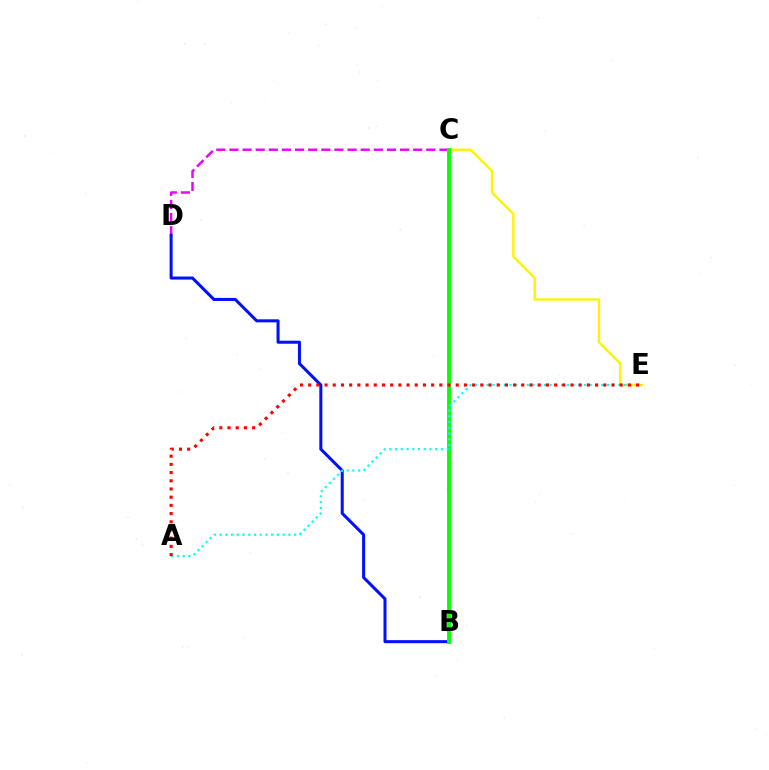{('C', 'D'): [{'color': '#ee00ff', 'line_style': 'dashed', 'thickness': 1.78}], ('B', 'D'): [{'color': '#0010ff', 'line_style': 'solid', 'thickness': 2.19}], ('C', 'E'): [{'color': '#fcf500', 'line_style': 'solid', 'thickness': 1.72}], ('B', 'C'): [{'color': '#08ff00', 'line_style': 'solid', 'thickness': 2.8}], ('A', 'E'): [{'color': '#00fff6', 'line_style': 'dotted', 'thickness': 1.56}, {'color': '#ff0000', 'line_style': 'dotted', 'thickness': 2.23}]}